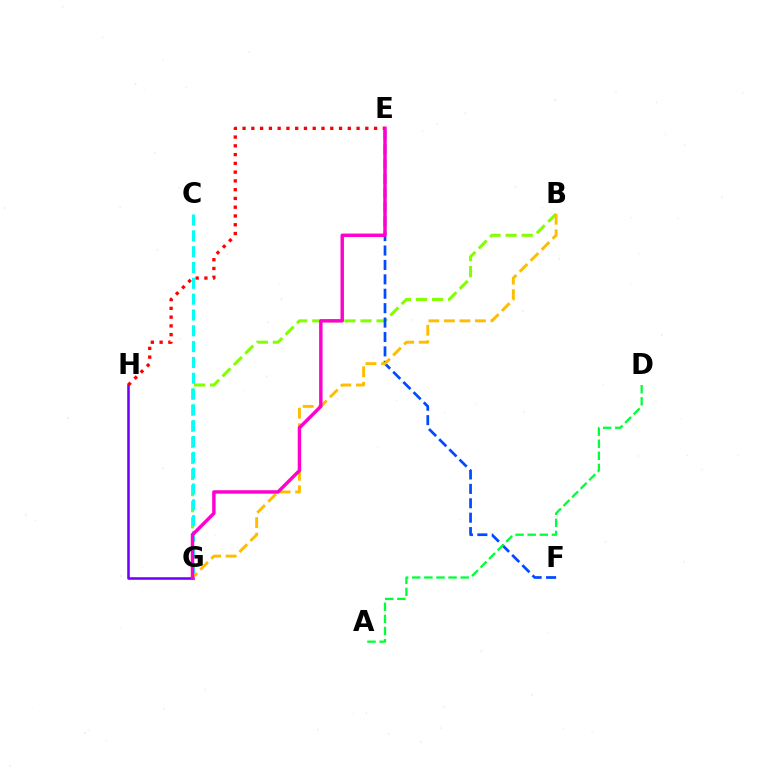{('B', 'G'): [{'color': '#84ff00', 'line_style': 'dashed', 'thickness': 2.19}, {'color': '#ffbd00', 'line_style': 'dashed', 'thickness': 2.11}], ('G', 'H'): [{'color': '#7200ff', 'line_style': 'solid', 'thickness': 1.84}], ('E', 'F'): [{'color': '#004bff', 'line_style': 'dashed', 'thickness': 1.96}], ('E', 'H'): [{'color': '#ff0000', 'line_style': 'dotted', 'thickness': 2.38}], ('A', 'D'): [{'color': '#00ff39', 'line_style': 'dashed', 'thickness': 1.64}], ('C', 'G'): [{'color': '#00fff6', 'line_style': 'dashed', 'thickness': 2.15}], ('E', 'G'): [{'color': '#ff00cf', 'line_style': 'solid', 'thickness': 2.48}]}